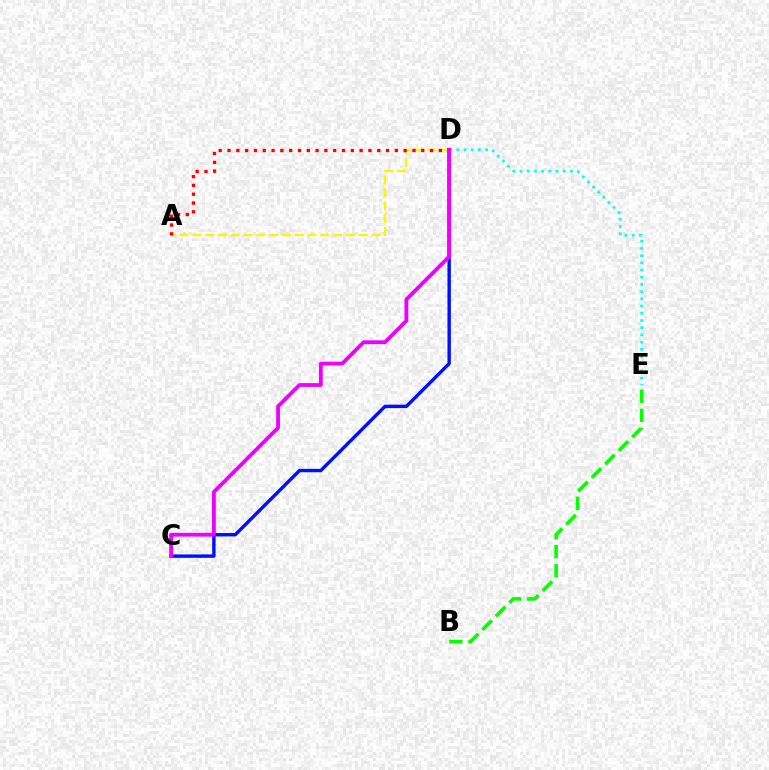{('D', 'E'): [{'color': '#00fff6', 'line_style': 'dotted', 'thickness': 1.96}], ('A', 'D'): [{'color': '#fcf500', 'line_style': 'dashed', 'thickness': 1.74}, {'color': '#ff0000', 'line_style': 'dotted', 'thickness': 2.39}], ('B', 'E'): [{'color': '#08ff00', 'line_style': 'dashed', 'thickness': 2.59}], ('C', 'D'): [{'color': '#0010ff', 'line_style': 'solid', 'thickness': 2.45}, {'color': '#ee00ff', 'line_style': 'solid', 'thickness': 2.74}]}